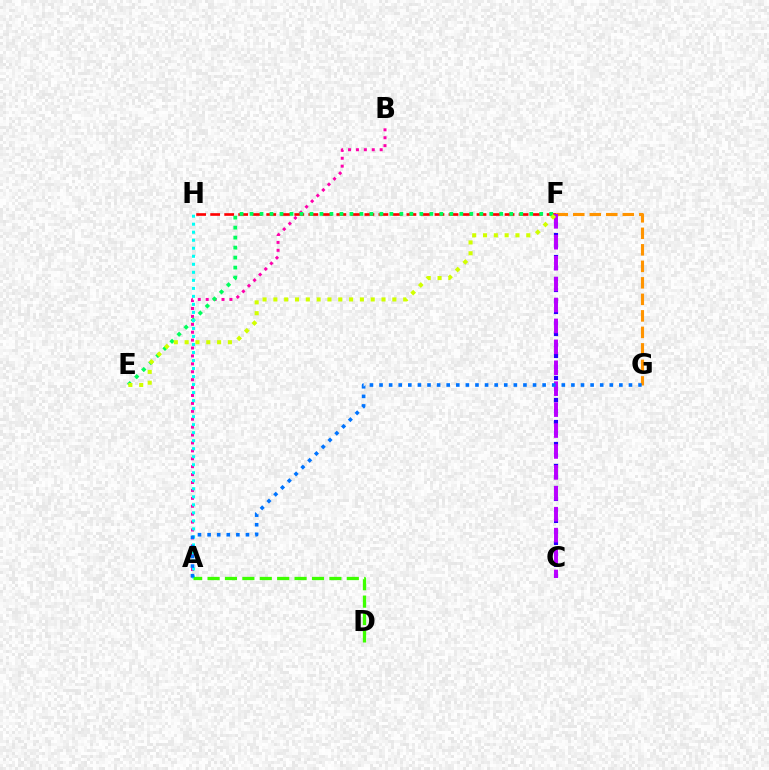{('F', 'H'): [{'color': '#ff0000', 'line_style': 'dashed', 'thickness': 1.9}], ('A', 'B'): [{'color': '#ff00ac', 'line_style': 'dotted', 'thickness': 2.15}], ('E', 'F'): [{'color': '#00ff5c', 'line_style': 'dotted', 'thickness': 2.71}, {'color': '#d1ff00', 'line_style': 'dotted', 'thickness': 2.94}], ('F', 'G'): [{'color': '#ff9400', 'line_style': 'dashed', 'thickness': 2.24}], ('C', 'F'): [{'color': '#2500ff', 'line_style': 'dotted', 'thickness': 2.99}, {'color': '#b900ff', 'line_style': 'dashed', 'thickness': 2.84}], ('A', 'H'): [{'color': '#00fff6', 'line_style': 'dotted', 'thickness': 2.18}], ('A', 'D'): [{'color': '#3dff00', 'line_style': 'dashed', 'thickness': 2.36}], ('A', 'G'): [{'color': '#0074ff', 'line_style': 'dotted', 'thickness': 2.61}]}